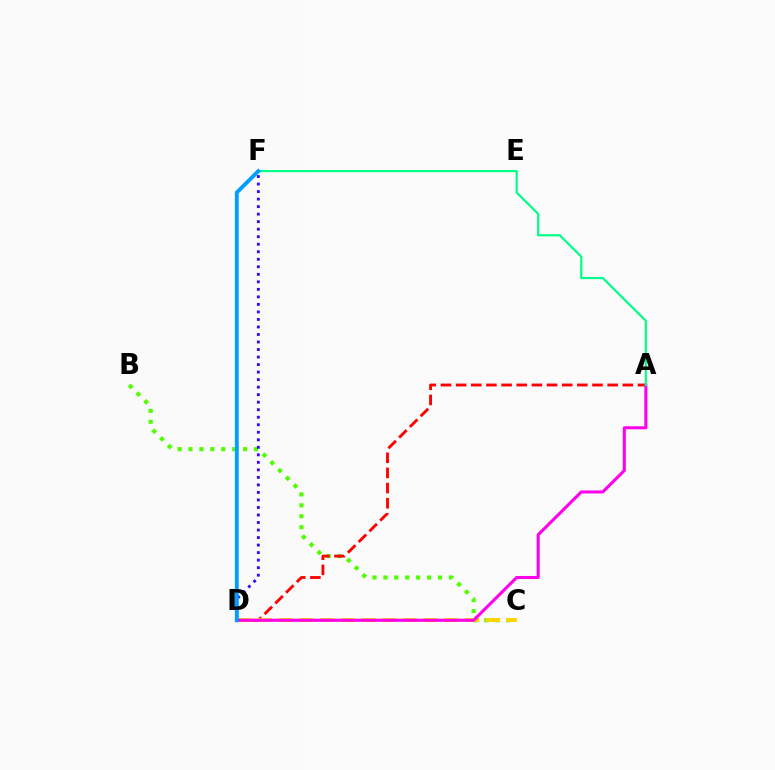{('B', 'C'): [{'color': '#4fff00', 'line_style': 'dotted', 'thickness': 2.97}], ('A', 'D'): [{'color': '#ff0000', 'line_style': 'dashed', 'thickness': 2.06}, {'color': '#ff00ed', 'line_style': 'solid', 'thickness': 2.21}], ('C', 'D'): [{'color': '#ffd500', 'line_style': 'dashed', 'thickness': 2.81}], ('A', 'F'): [{'color': '#00ff86', 'line_style': 'solid', 'thickness': 1.57}], ('D', 'F'): [{'color': '#3700ff', 'line_style': 'dotted', 'thickness': 2.04}, {'color': '#009eff', 'line_style': 'solid', 'thickness': 2.79}]}